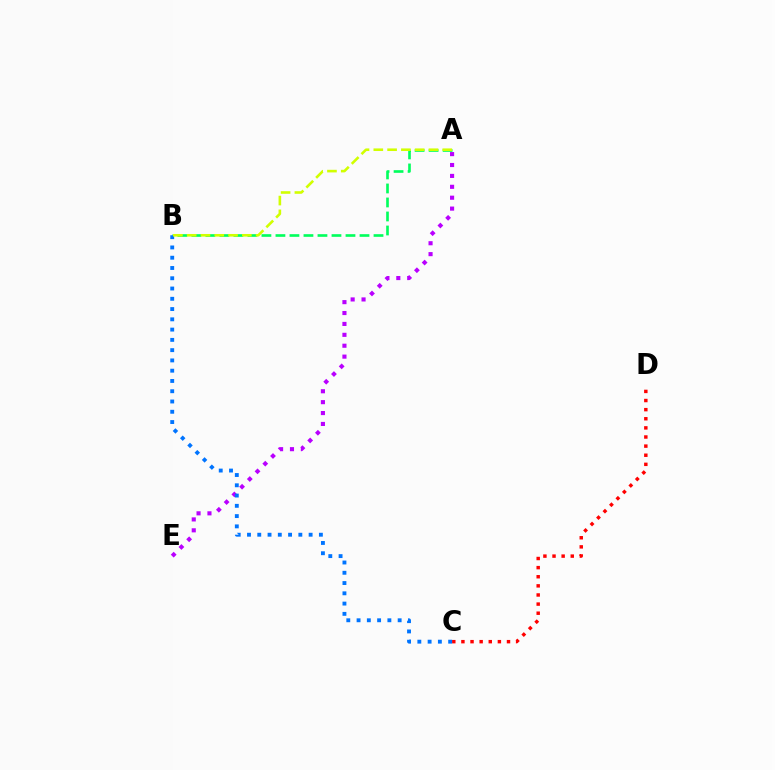{('C', 'D'): [{'color': '#ff0000', 'line_style': 'dotted', 'thickness': 2.48}], ('A', 'E'): [{'color': '#b900ff', 'line_style': 'dotted', 'thickness': 2.96}], ('A', 'B'): [{'color': '#00ff5c', 'line_style': 'dashed', 'thickness': 1.9}, {'color': '#d1ff00', 'line_style': 'dashed', 'thickness': 1.87}], ('B', 'C'): [{'color': '#0074ff', 'line_style': 'dotted', 'thickness': 2.79}]}